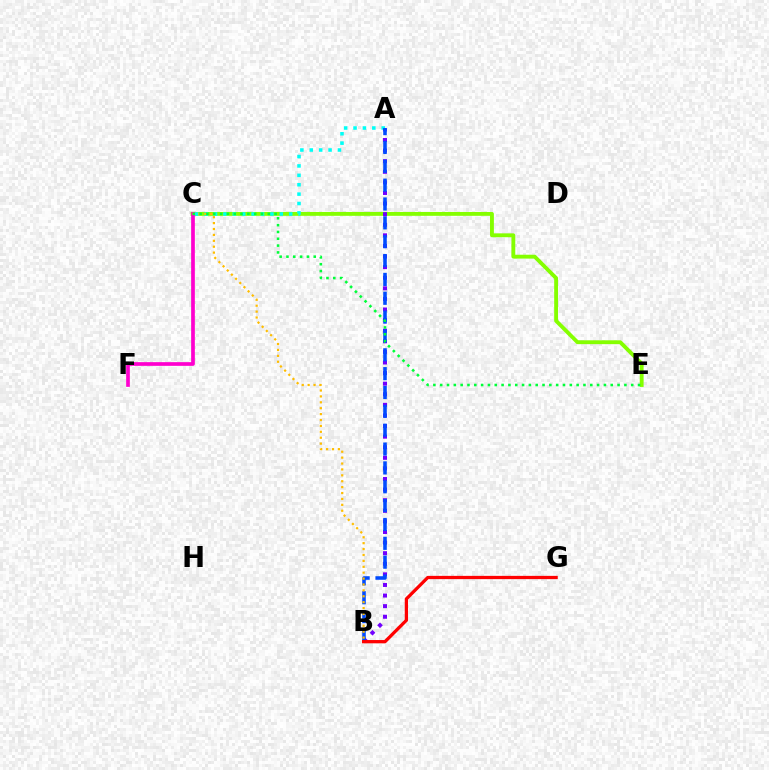{('C', 'E'): [{'color': '#84ff00', 'line_style': 'solid', 'thickness': 2.78}, {'color': '#00ff39', 'line_style': 'dotted', 'thickness': 1.85}], ('A', 'C'): [{'color': '#00fff6', 'line_style': 'dotted', 'thickness': 2.55}], ('A', 'B'): [{'color': '#7200ff', 'line_style': 'dotted', 'thickness': 2.88}, {'color': '#004bff', 'line_style': 'dashed', 'thickness': 2.56}], ('C', 'F'): [{'color': '#ff00cf', 'line_style': 'solid', 'thickness': 2.66}], ('B', 'G'): [{'color': '#ff0000', 'line_style': 'solid', 'thickness': 2.35}], ('B', 'C'): [{'color': '#ffbd00', 'line_style': 'dotted', 'thickness': 1.6}]}